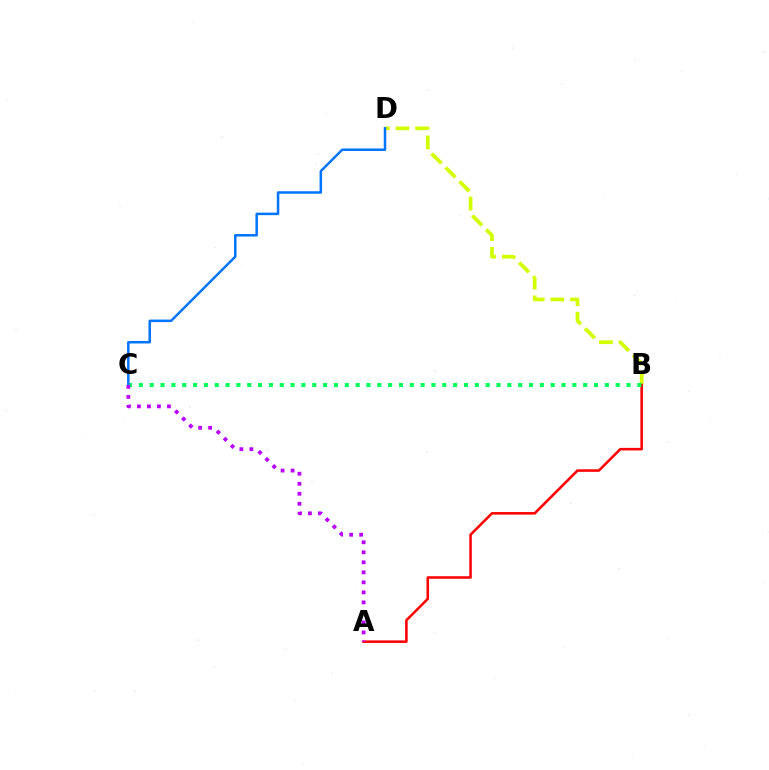{('B', 'D'): [{'color': '#d1ff00', 'line_style': 'dashed', 'thickness': 2.68}], ('A', 'B'): [{'color': '#ff0000', 'line_style': 'solid', 'thickness': 1.83}], ('B', 'C'): [{'color': '#00ff5c', 'line_style': 'dotted', 'thickness': 2.94}], ('C', 'D'): [{'color': '#0074ff', 'line_style': 'solid', 'thickness': 1.8}], ('A', 'C'): [{'color': '#b900ff', 'line_style': 'dotted', 'thickness': 2.72}]}